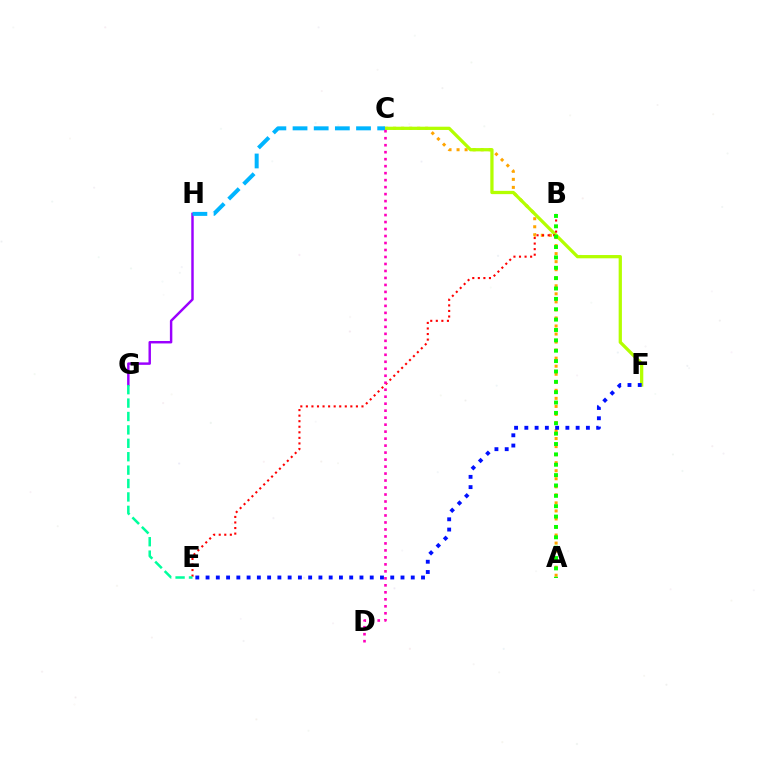{('A', 'C'): [{'color': '#ffa500', 'line_style': 'dotted', 'thickness': 2.18}], ('G', 'H'): [{'color': '#9b00ff', 'line_style': 'solid', 'thickness': 1.77}], ('C', 'F'): [{'color': '#b3ff00', 'line_style': 'solid', 'thickness': 2.35}], ('B', 'E'): [{'color': '#ff0000', 'line_style': 'dotted', 'thickness': 1.51}], ('A', 'B'): [{'color': '#08ff00', 'line_style': 'dotted', 'thickness': 2.82}], ('E', 'G'): [{'color': '#00ff9d', 'line_style': 'dashed', 'thickness': 1.82}], ('E', 'F'): [{'color': '#0010ff', 'line_style': 'dotted', 'thickness': 2.79}], ('C', 'H'): [{'color': '#00b5ff', 'line_style': 'dashed', 'thickness': 2.87}], ('C', 'D'): [{'color': '#ff00bd', 'line_style': 'dotted', 'thickness': 1.9}]}